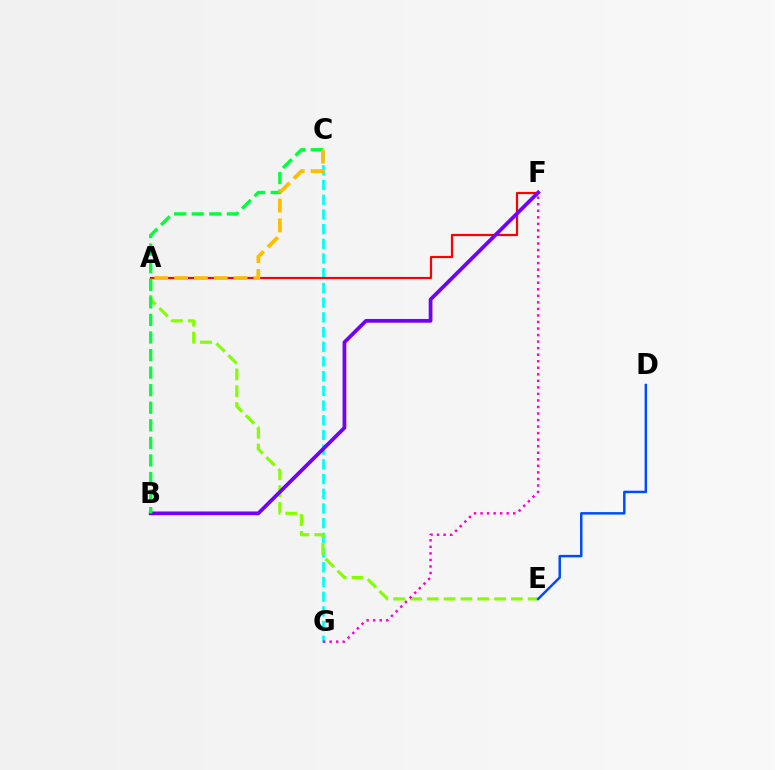{('C', 'G'): [{'color': '#00fff6', 'line_style': 'dashed', 'thickness': 2.0}], ('A', 'E'): [{'color': '#84ff00', 'line_style': 'dashed', 'thickness': 2.29}], ('A', 'F'): [{'color': '#ff0000', 'line_style': 'solid', 'thickness': 1.59}], ('D', 'E'): [{'color': '#004bff', 'line_style': 'solid', 'thickness': 1.78}], ('B', 'F'): [{'color': '#7200ff', 'line_style': 'solid', 'thickness': 2.69}], ('F', 'G'): [{'color': '#ff00cf', 'line_style': 'dotted', 'thickness': 1.78}], ('B', 'C'): [{'color': '#00ff39', 'line_style': 'dashed', 'thickness': 2.39}], ('A', 'C'): [{'color': '#ffbd00', 'line_style': 'dashed', 'thickness': 2.7}]}